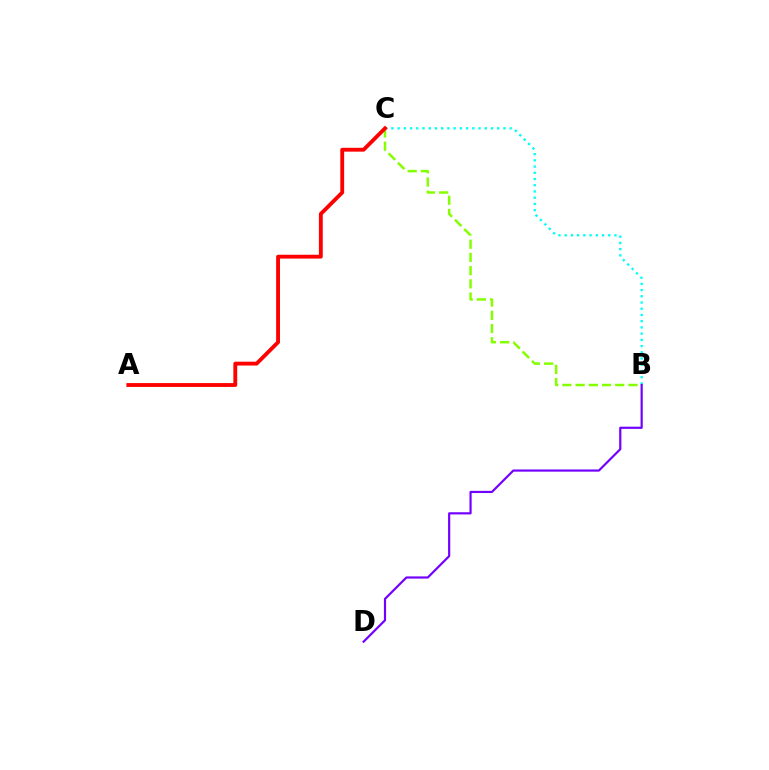{('B', 'C'): [{'color': '#84ff00', 'line_style': 'dashed', 'thickness': 1.79}, {'color': '#00fff6', 'line_style': 'dotted', 'thickness': 1.69}], ('B', 'D'): [{'color': '#7200ff', 'line_style': 'solid', 'thickness': 1.57}], ('A', 'C'): [{'color': '#ff0000', 'line_style': 'solid', 'thickness': 2.77}]}